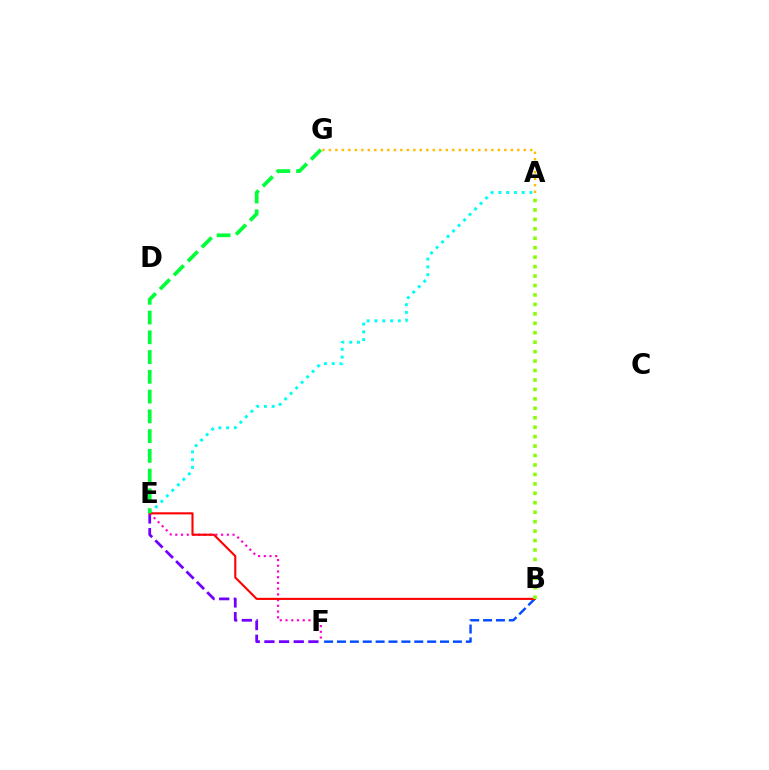{('B', 'F'): [{'color': '#004bff', 'line_style': 'dashed', 'thickness': 1.75}], ('A', 'E'): [{'color': '#00fff6', 'line_style': 'dotted', 'thickness': 2.11}], ('A', 'G'): [{'color': '#ffbd00', 'line_style': 'dotted', 'thickness': 1.77}], ('E', 'F'): [{'color': '#7200ff', 'line_style': 'dashed', 'thickness': 1.99}, {'color': '#ff00cf', 'line_style': 'dotted', 'thickness': 1.56}], ('B', 'E'): [{'color': '#ff0000', 'line_style': 'solid', 'thickness': 1.52}], ('E', 'G'): [{'color': '#00ff39', 'line_style': 'dashed', 'thickness': 2.68}], ('A', 'B'): [{'color': '#84ff00', 'line_style': 'dotted', 'thickness': 2.57}]}